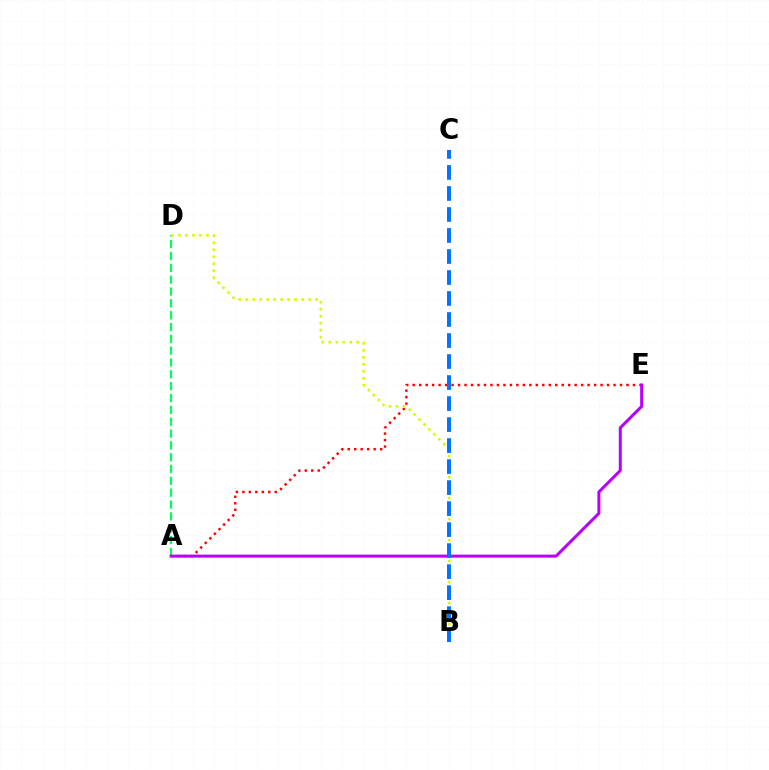{('A', 'E'): [{'color': '#ff0000', 'line_style': 'dotted', 'thickness': 1.76}, {'color': '#b900ff', 'line_style': 'solid', 'thickness': 2.17}], ('A', 'D'): [{'color': '#00ff5c', 'line_style': 'dashed', 'thickness': 1.61}], ('B', 'D'): [{'color': '#d1ff00', 'line_style': 'dotted', 'thickness': 1.9}], ('B', 'C'): [{'color': '#0074ff', 'line_style': 'dashed', 'thickness': 2.85}]}